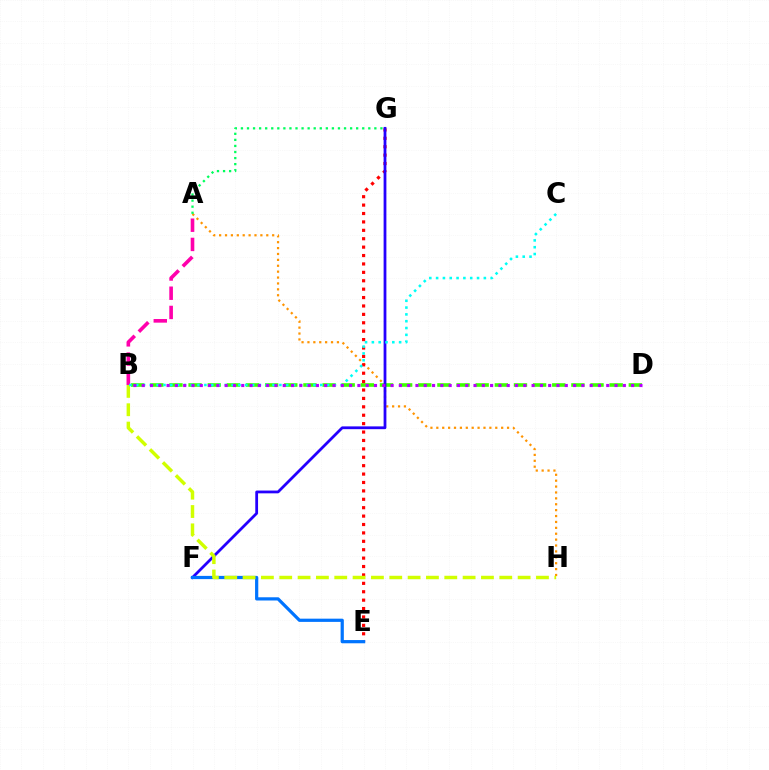{('B', 'D'): [{'color': '#3dff00', 'line_style': 'dashed', 'thickness': 2.6}, {'color': '#b900ff', 'line_style': 'dotted', 'thickness': 2.25}], ('A', 'H'): [{'color': '#ff9400', 'line_style': 'dotted', 'thickness': 1.6}], ('E', 'G'): [{'color': '#ff0000', 'line_style': 'dotted', 'thickness': 2.28}], ('F', 'G'): [{'color': '#2500ff', 'line_style': 'solid', 'thickness': 2.0}], ('E', 'F'): [{'color': '#0074ff', 'line_style': 'solid', 'thickness': 2.32}], ('B', 'H'): [{'color': '#d1ff00', 'line_style': 'dashed', 'thickness': 2.49}], ('A', 'G'): [{'color': '#00ff5c', 'line_style': 'dotted', 'thickness': 1.65}], ('A', 'B'): [{'color': '#ff00ac', 'line_style': 'dashed', 'thickness': 2.61}], ('B', 'C'): [{'color': '#00fff6', 'line_style': 'dotted', 'thickness': 1.85}]}